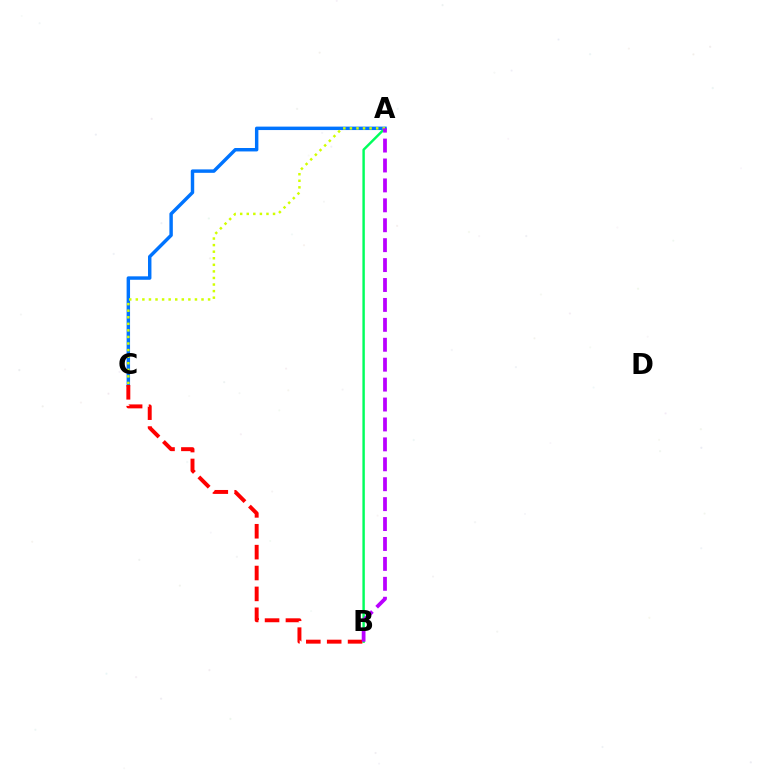{('A', 'B'): [{'color': '#00ff5c', 'line_style': 'solid', 'thickness': 1.75}, {'color': '#b900ff', 'line_style': 'dashed', 'thickness': 2.71}], ('A', 'C'): [{'color': '#0074ff', 'line_style': 'solid', 'thickness': 2.47}, {'color': '#d1ff00', 'line_style': 'dotted', 'thickness': 1.79}], ('B', 'C'): [{'color': '#ff0000', 'line_style': 'dashed', 'thickness': 2.84}]}